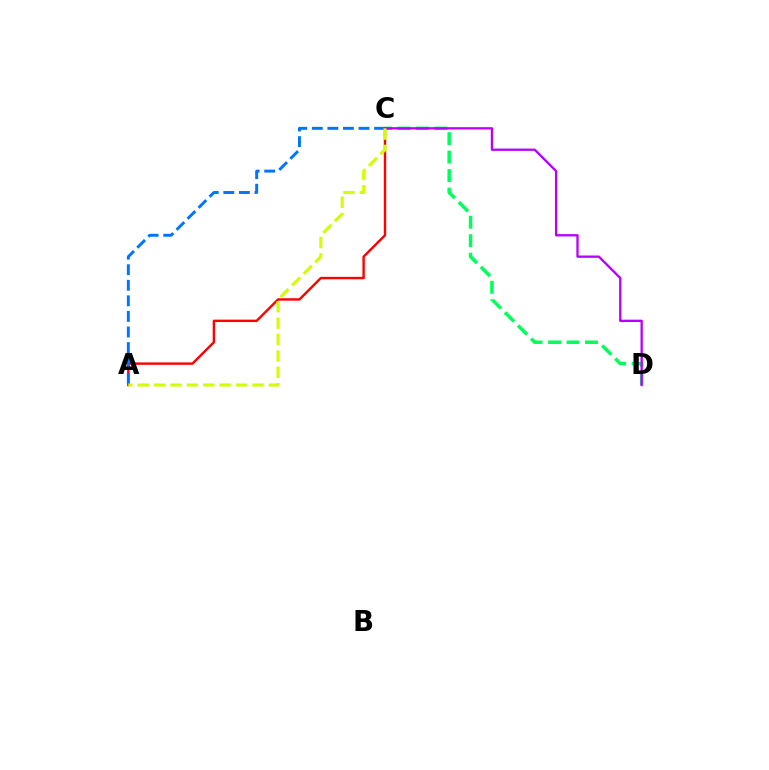{('A', 'C'): [{'color': '#ff0000', 'line_style': 'solid', 'thickness': 1.74}, {'color': '#0074ff', 'line_style': 'dashed', 'thickness': 2.11}, {'color': '#d1ff00', 'line_style': 'dashed', 'thickness': 2.23}], ('C', 'D'): [{'color': '#00ff5c', 'line_style': 'dashed', 'thickness': 2.51}, {'color': '#b900ff', 'line_style': 'solid', 'thickness': 1.67}]}